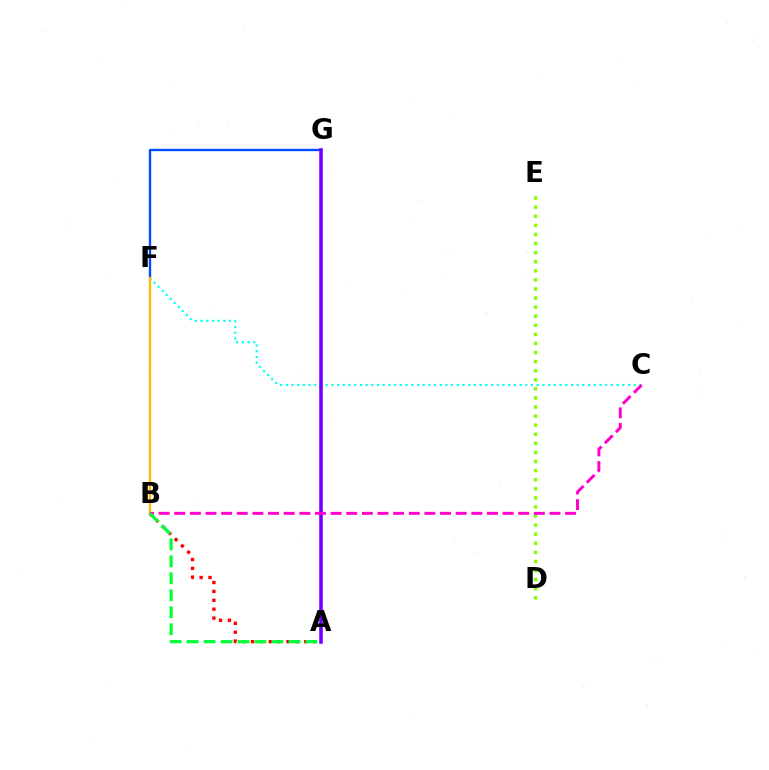{('A', 'B'): [{'color': '#ff0000', 'line_style': 'dotted', 'thickness': 2.41}, {'color': '#00ff39', 'line_style': 'dashed', 'thickness': 2.31}], ('F', 'G'): [{'color': '#004bff', 'line_style': 'solid', 'thickness': 1.69}], ('D', 'E'): [{'color': '#84ff00', 'line_style': 'dotted', 'thickness': 2.47}], ('C', 'F'): [{'color': '#00fff6', 'line_style': 'dotted', 'thickness': 1.55}], ('B', 'F'): [{'color': '#ffbd00', 'line_style': 'solid', 'thickness': 1.7}], ('A', 'G'): [{'color': '#7200ff', 'line_style': 'solid', 'thickness': 2.58}], ('B', 'C'): [{'color': '#ff00cf', 'line_style': 'dashed', 'thickness': 2.12}]}